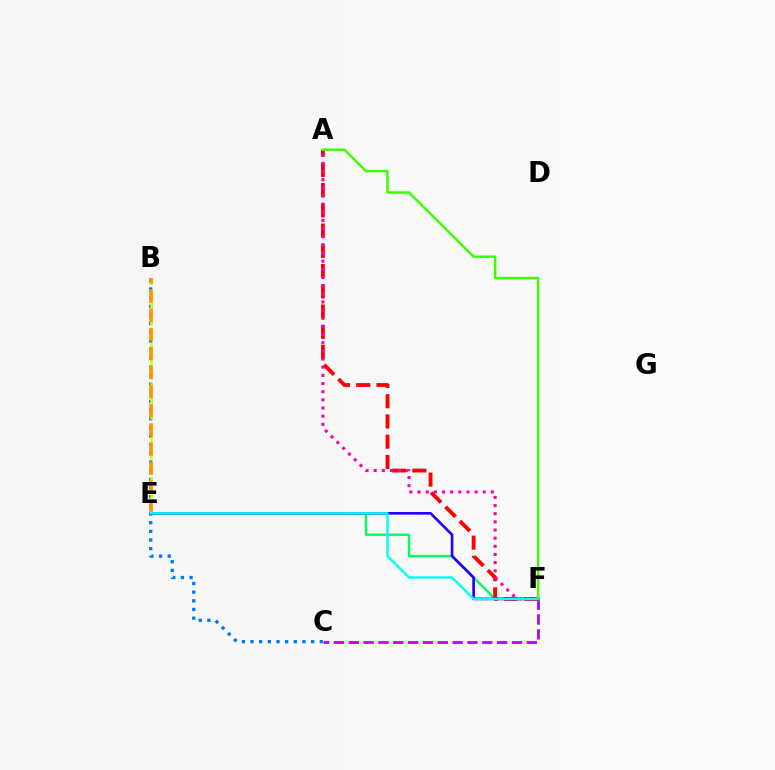{('C', 'F'): [{'color': '#b900ff', 'line_style': 'dashed', 'thickness': 2.02}], ('E', 'F'): [{'color': '#00ff5c', 'line_style': 'solid', 'thickness': 1.7}, {'color': '#2500ff', 'line_style': 'solid', 'thickness': 1.92}, {'color': '#00fff6', 'line_style': 'solid', 'thickness': 1.74}], ('B', 'C'): [{'color': '#0074ff', 'line_style': 'dotted', 'thickness': 2.35}], ('A', 'F'): [{'color': '#ff0000', 'line_style': 'dashed', 'thickness': 2.75}, {'color': '#ff00ac', 'line_style': 'dotted', 'thickness': 2.22}, {'color': '#3dff00', 'line_style': 'solid', 'thickness': 1.78}], ('B', 'E'): [{'color': '#d1ff00', 'line_style': 'dashed', 'thickness': 1.83}, {'color': '#ff9400', 'line_style': 'dashed', 'thickness': 2.59}]}